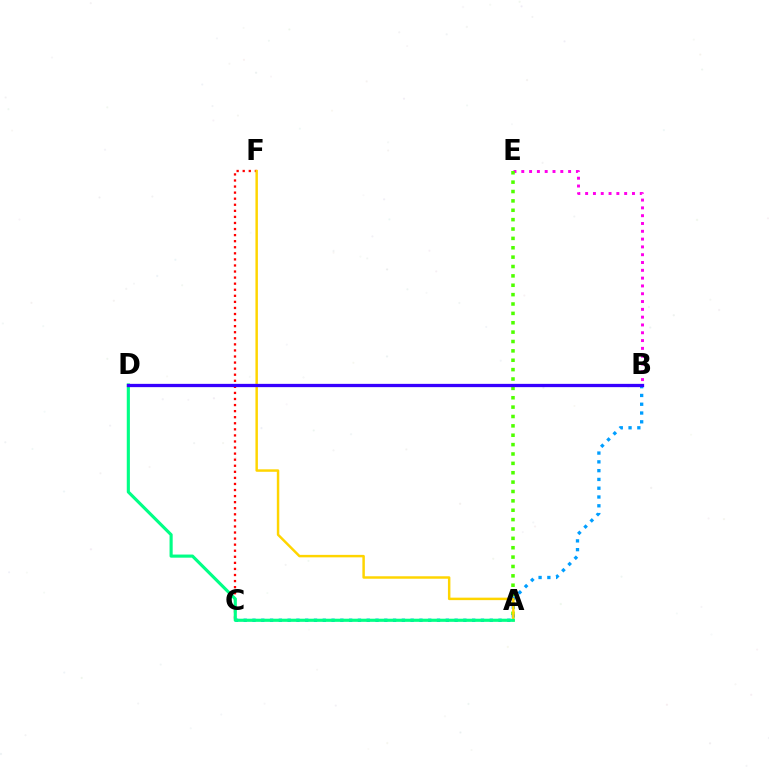{('B', 'E'): [{'color': '#ff00ed', 'line_style': 'dotted', 'thickness': 2.12}], ('A', 'E'): [{'color': '#4fff00', 'line_style': 'dotted', 'thickness': 2.55}], ('B', 'C'): [{'color': '#009eff', 'line_style': 'dotted', 'thickness': 2.39}], ('C', 'F'): [{'color': '#ff0000', 'line_style': 'dotted', 'thickness': 1.65}], ('A', 'F'): [{'color': '#ffd500', 'line_style': 'solid', 'thickness': 1.78}], ('A', 'D'): [{'color': '#00ff86', 'line_style': 'solid', 'thickness': 2.25}], ('B', 'D'): [{'color': '#3700ff', 'line_style': 'solid', 'thickness': 2.36}]}